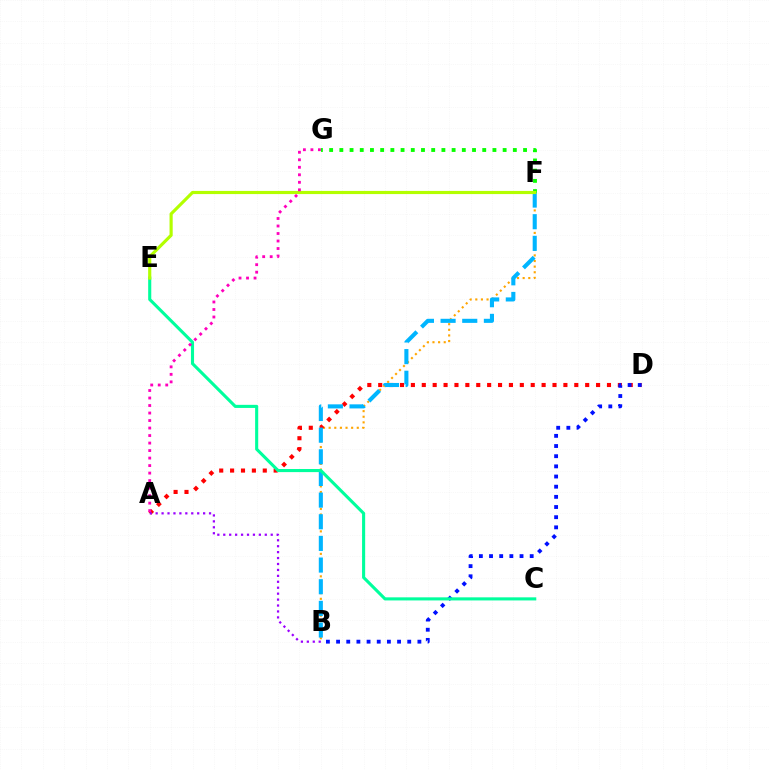{('B', 'F'): [{'color': '#ffa500', 'line_style': 'dotted', 'thickness': 1.53}, {'color': '#00b5ff', 'line_style': 'dashed', 'thickness': 2.94}], ('A', 'D'): [{'color': '#ff0000', 'line_style': 'dotted', 'thickness': 2.96}], ('B', 'D'): [{'color': '#0010ff', 'line_style': 'dotted', 'thickness': 2.76}], ('F', 'G'): [{'color': '#08ff00', 'line_style': 'dotted', 'thickness': 2.77}], ('C', 'E'): [{'color': '#00ff9d', 'line_style': 'solid', 'thickness': 2.23}], ('E', 'F'): [{'color': '#b3ff00', 'line_style': 'solid', 'thickness': 2.28}], ('A', 'B'): [{'color': '#9b00ff', 'line_style': 'dotted', 'thickness': 1.61}], ('A', 'G'): [{'color': '#ff00bd', 'line_style': 'dotted', 'thickness': 2.04}]}